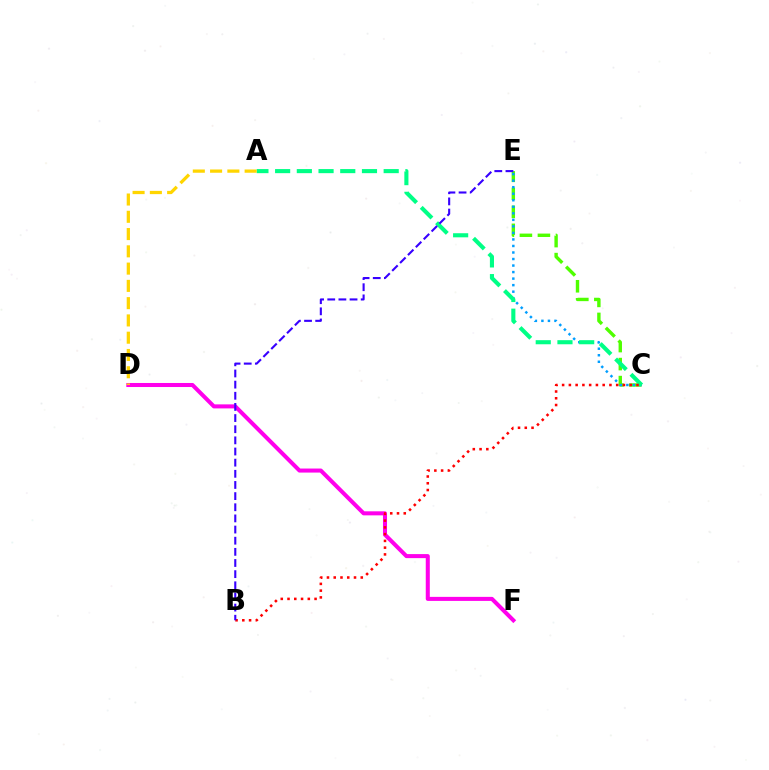{('C', 'E'): [{'color': '#4fff00', 'line_style': 'dashed', 'thickness': 2.45}, {'color': '#009eff', 'line_style': 'dotted', 'thickness': 1.77}], ('D', 'F'): [{'color': '#ff00ed', 'line_style': 'solid', 'thickness': 2.91}], ('A', 'C'): [{'color': '#00ff86', 'line_style': 'dashed', 'thickness': 2.95}], ('B', 'C'): [{'color': '#ff0000', 'line_style': 'dotted', 'thickness': 1.84}], ('A', 'D'): [{'color': '#ffd500', 'line_style': 'dashed', 'thickness': 2.35}], ('B', 'E'): [{'color': '#3700ff', 'line_style': 'dashed', 'thickness': 1.51}]}